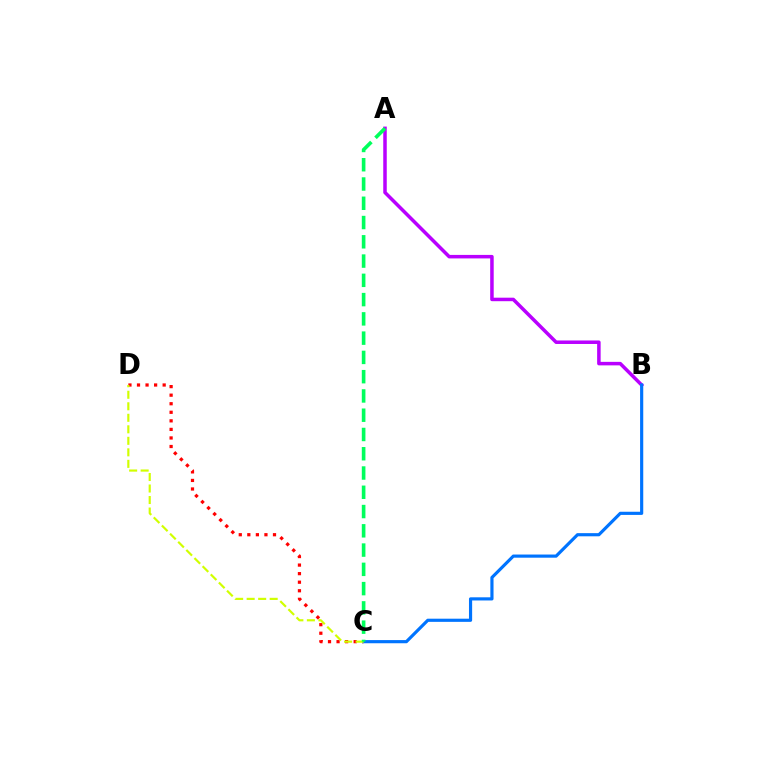{('C', 'D'): [{'color': '#ff0000', 'line_style': 'dotted', 'thickness': 2.32}, {'color': '#d1ff00', 'line_style': 'dashed', 'thickness': 1.56}], ('A', 'B'): [{'color': '#b900ff', 'line_style': 'solid', 'thickness': 2.53}], ('B', 'C'): [{'color': '#0074ff', 'line_style': 'solid', 'thickness': 2.28}], ('A', 'C'): [{'color': '#00ff5c', 'line_style': 'dashed', 'thickness': 2.62}]}